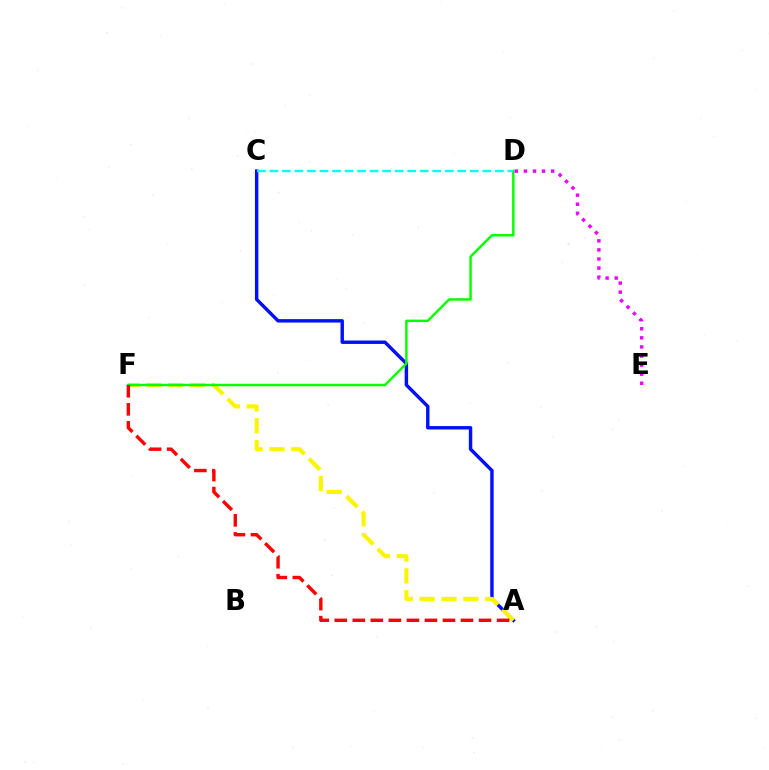{('A', 'C'): [{'color': '#0010ff', 'line_style': 'solid', 'thickness': 2.46}], ('A', 'F'): [{'color': '#fcf500', 'line_style': 'dashed', 'thickness': 2.97}, {'color': '#ff0000', 'line_style': 'dashed', 'thickness': 2.45}], ('D', 'F'): [{'color': '#08ff00', 'line_style': 'solid', 'thickness': 1.78}], ('D', 'E'): [{'color': '#ee00ff', 'line_style': 'dotted', 'thickness': 2.47}], ('C', 'D'): [{'color': '#00fff6', 'line_style': 'dashed', 'thickness': 1.7}]}